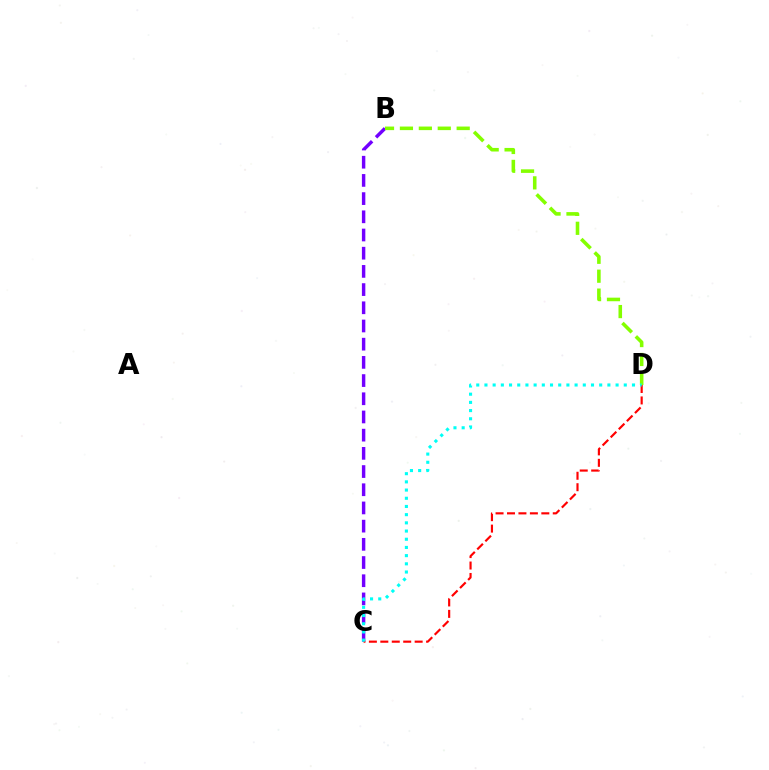{('B', 'C'): [{'color': '#7200ff', 'line_style': 'dashed', 'thickness': 2.47}], ('C', 'D'): [{'color': '#ff0000', 'line_style': 'dashed', 'thickness': 1.55}, {'color': '#00fff6', 'line_style': 'dotted', 'thickness': 2.23}], ('B', 'D'): [{'color': '#84ff00', 'line_style': 'dashed', 'thickness': 2.57}]}